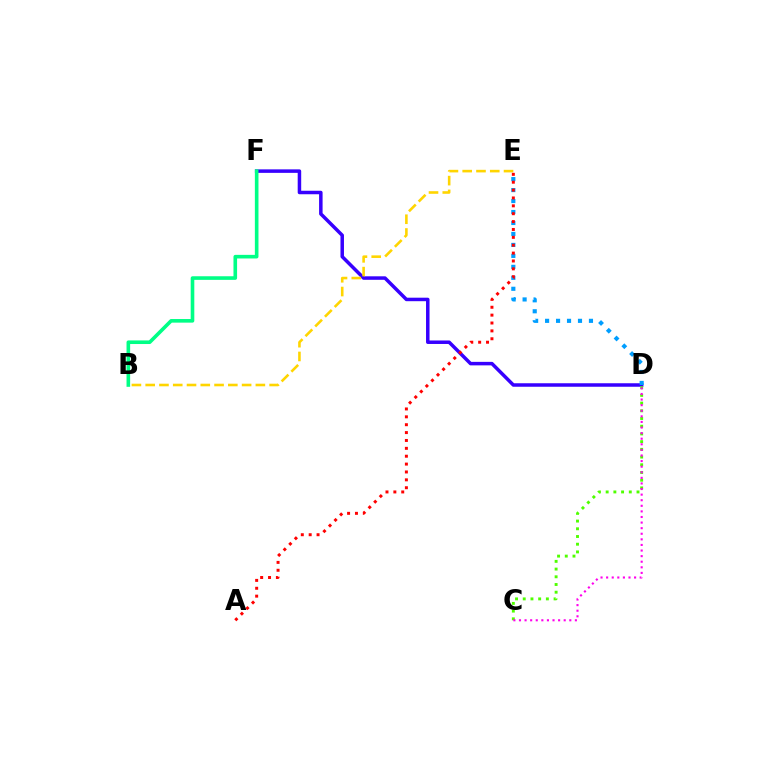{('D', 'F'): [{'color': '#3700ff', 'line_style': 'solid', 'thickness': 2.52}], ('B', 'E'): [{'color': '#ffd500', 'line_style': 'dashed', 'thickness': 1.87}], ('C', 'D'): [{'color': '#4fff00', 'line_style': 'dotted', 'thickness': 2.09}, {'color': '#ff00ed', 'line_style': 'dotted', 'thickness': 1.52}], ('D', 'E'): [{'color': '#009eff', 'line_style': 'dotted', 'thickness': 2.98}], ('A', 'E'): [{'color': '#ff0000', 'line_style': 'dotted', 'thickness': 2.14}], ('B', 'F'): [{'color': '#00ff86', 'line_style': 'solid', 'thickness': 2.6}]}